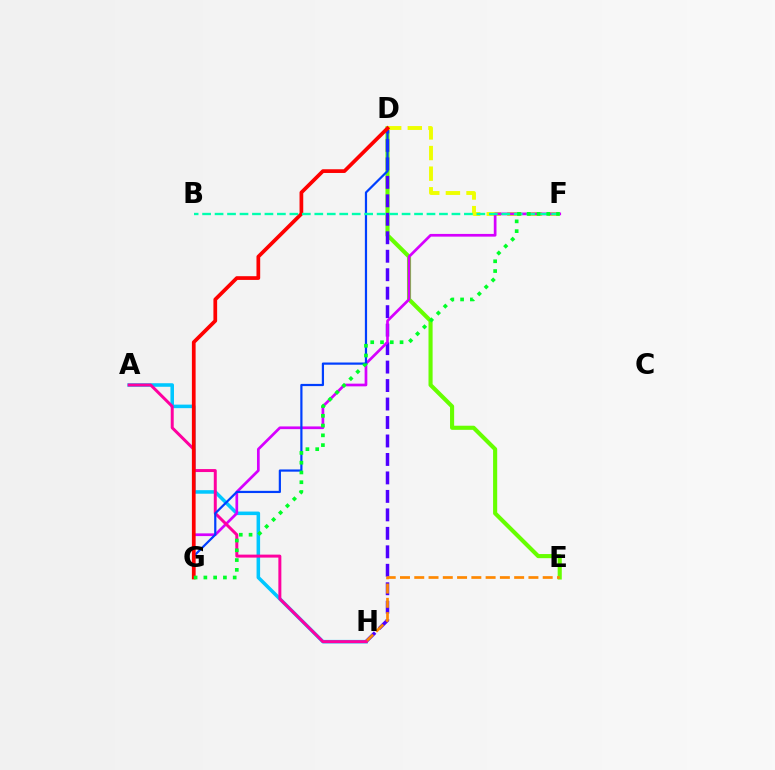{('A', 'H'): [{'color': '#00c7ff', 'line_style': 'solid', 'thickness': 2.55}, {'color': '#ff00a0', 'line_style': 'solid', 'thickness': 2.14}], ('D', 'E'): [{'color': '#66ff00', 'line_style': 'solid', 'thickness': 2.96}], ('D', 'H'): [{'color': '#4f00ff', 'line_style': 'dashed', 'thickness': 2.51}], ('E', 'H'): [{'color': '#ff8800', 'line_style': 'dashed', 'thickness': 1.94}], ('D', 'F'): [{'color': '#eeff00', 'line_style': 'dashed', 'thickness': 2.8}], ('F', 'G'): [{'color': '#d600ff', 'line_style': 'solid', 'thickness': 1.95}, {'color': '#00ff27', 'line_style': 'dotted', 'thickness': 2.66}], ('D', 'G'): [{'color': '#003fff', 'line_style': 'solid', 'thickness': 1.59}, {'color': '#ff0000', 'line_style': 'solid', 'thickness': 2.68}], ('B', 'F'): [{'color': '#00ffaf', 'line_style': 'dashed', 'thickness': 1.69}]}